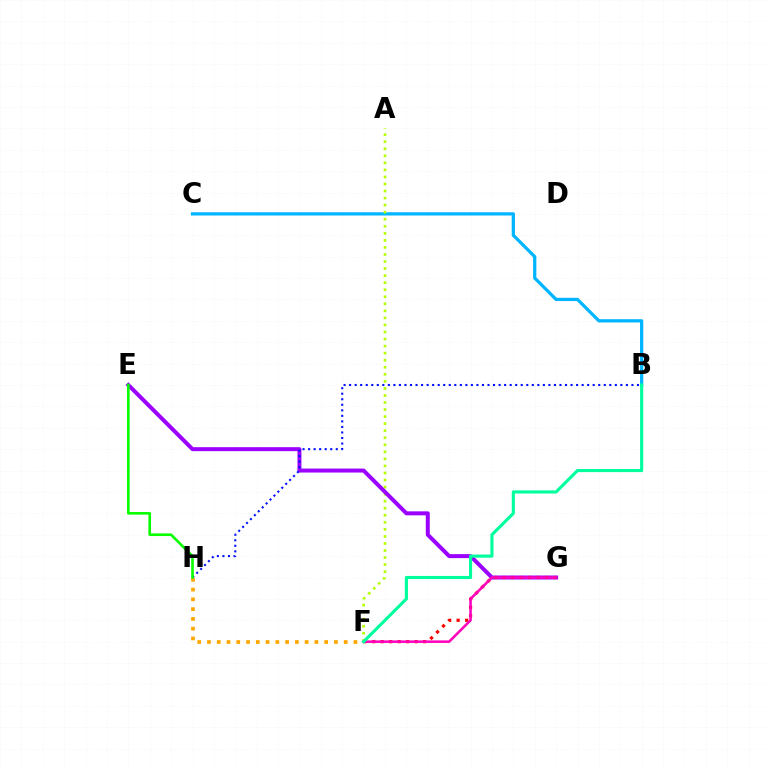{('B', 'C'): [{'color': '#00b5ff', 'line_style': 'solid', 'thickness': 2.34}], ('A', 'F'): [{'color': '#b3ff00', 'line_style': 'dotted', 'thickness': 1.92}], ('E', 'G'): [{'color': '#9b00ff', 'line_style': 'solid', 'thickness': 2.86}], ('F', 'G'): [{'color': '#ff0000', 'line_style': 'dotted', 'thickness': 2.3}, {'color': '#ff00bd', 'line_style': 'solid', 'thickness': 1.83}], ('B', 'H'): [{'color': '#0010ff', 'line_style': 'dotted', 'thickness': 1.5}], ('F', 'H'): [{'color': '#ffa500', 'line_style': 'dotted', 'thickness': 2.65}], ('E', 'H'): [{'color': '#08ff00', 'line_style': 'solid', 'thickness': 1.9}], ('B', 'F'): [{'color': '#00ff9d', 'line_style': 'solid', 'thickness': 2.25}]}